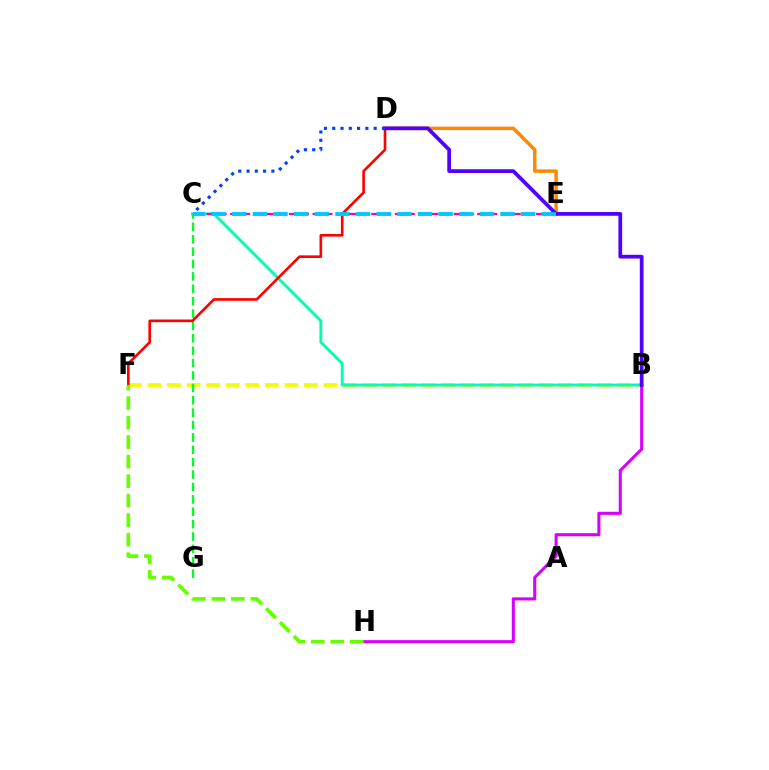{('B', 'F'): [{'color': '#eeff00', 'line_style': 'dashed', 'thickness': 2.66}], ('D', 'E'): [{'color': '#ff8800', 'line_style': 'solid', 'thickness': 2.49}], ('C', 'G'): [{'color': '#00ff27', 'line_style': 'dashed', 'thickness': 1.68}], ('B', 'C'): [{'color': '#00ffaf', 'line_style': 'solid', 'thickness': 2.07}], ('D', 'F'): [{'color': '#ff0000', 'line_style': 'solid', 'thickness': 1.89}], ('B', 'H'): [{'color': '#d600ff', 'line_style': 'solid', 'thickness': 2.21}], ('B', 'D'): [{'color': '#4f00ff', 'line_style': 'solid', 'thickness': 2.69}], ('C', 'E'): [{'color': '#ff00a0', 'line_style': 'dashed', 'thickness': 1.6}, {'color': '#00c7ff', 'line_style': 'dashed', 'thickness': 2.8}], ('F', 'H'): [{'color': '#66ff00', 'line_style': 'dashed', 'thickness': 2.65}], ('C', 'D'): [{'color': '#003fff', 'line_style': 'dotted', 'thickness': 2.25}]}